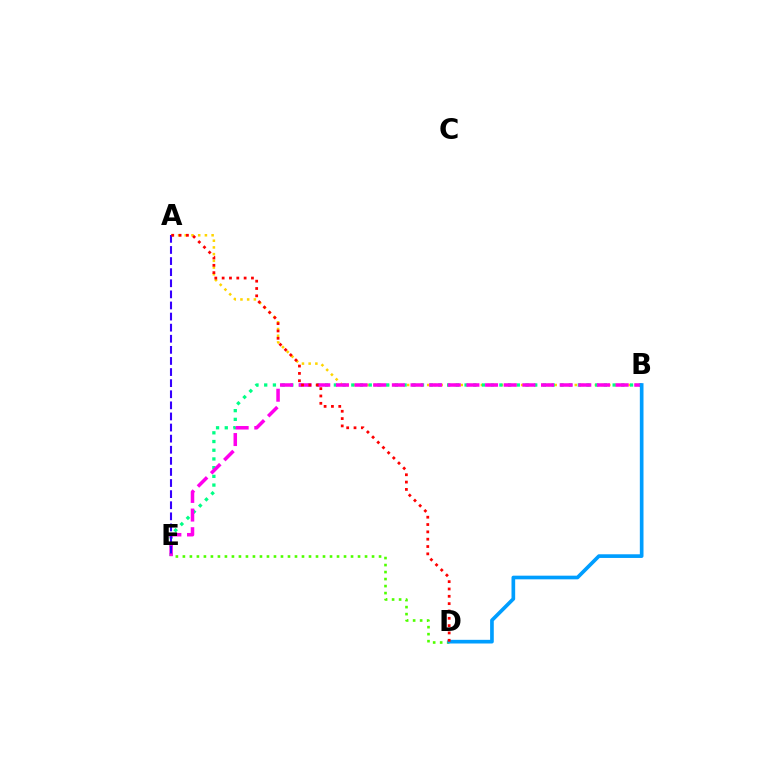{('A', 'B'): [{'color': '#ffd500', 'line_style': 'dotted', 'thickness': 1.82}], ('B', 'E'): [{'color': '#00ff86', 'line_style': 'dotted', 'thickness': 2.37}, {'color': '#ff00ed', 'line_style': 'dashed', 'thickness': 2.53}], ('D', 'E'): [{'color': '#4fff00', 'line_style': 'dotted', 'thickness': 1.9}], ('A', 'E'): [{'color': '#3700ff', 'line_style': 'dashed', 'thickness': 1.51}], ('B', 'D'): [{'color': '#009eff', 'line_style': 'solid', 'thickness': 2.64}], ('A', 'D'): [{'color': '#ff0000', 'line_style': 'dotted', 'thickness': 1.99}]}